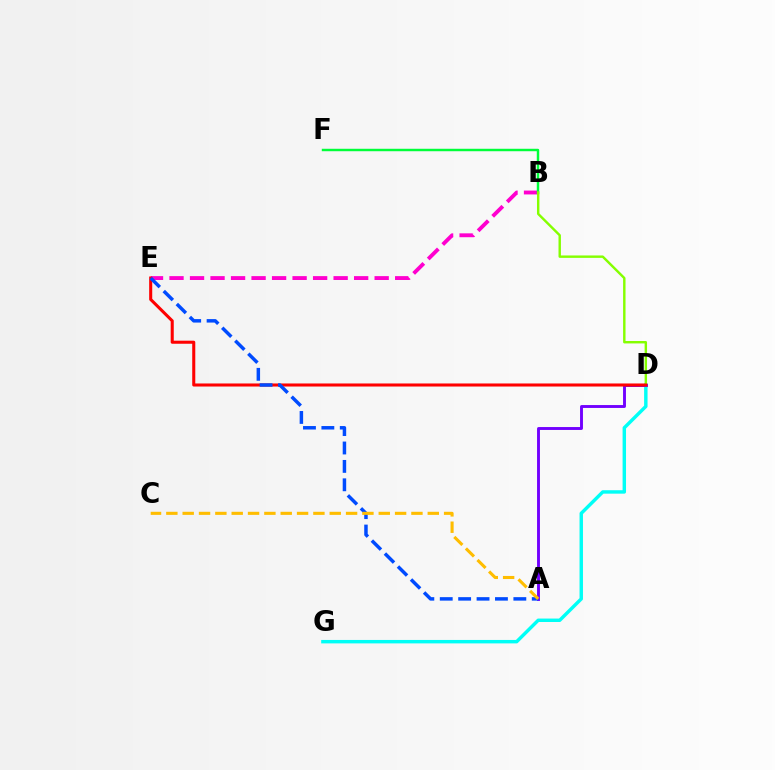{('B', 'E'): [{'color': '#ff00cf', 'line_style': 'dashed', 'thickness': 2.79}], ('D', 'G'): [{'color': '#00fff6', 'line_style': 'solid', 'thickness': 2.47}], ('A', 'D'): [{'color': '#7200ff', 'line_style': 'solid', 'thickness': 2.09}], ('B', 'F'): [{'color': '#00ff39', 'line_style': 'solid', 'thickness': 1.76}], ('B', 'D'): [{'color': '#84ff00', 'line_style': 'solid', 'thickness': 1.74}], ('D', 'E'): [{'color': '#ff0000', 'line_style': 'solid', 'thickness': 2.2}], ('A', 'E'): [{'color': '#004bff', 'line_style': 'dashed', 'thickness': 2.5}], ('A', 'C'): [{'color': '#ffbd00', 'line_style': 'dashed', 'thickness': 2.22}]}